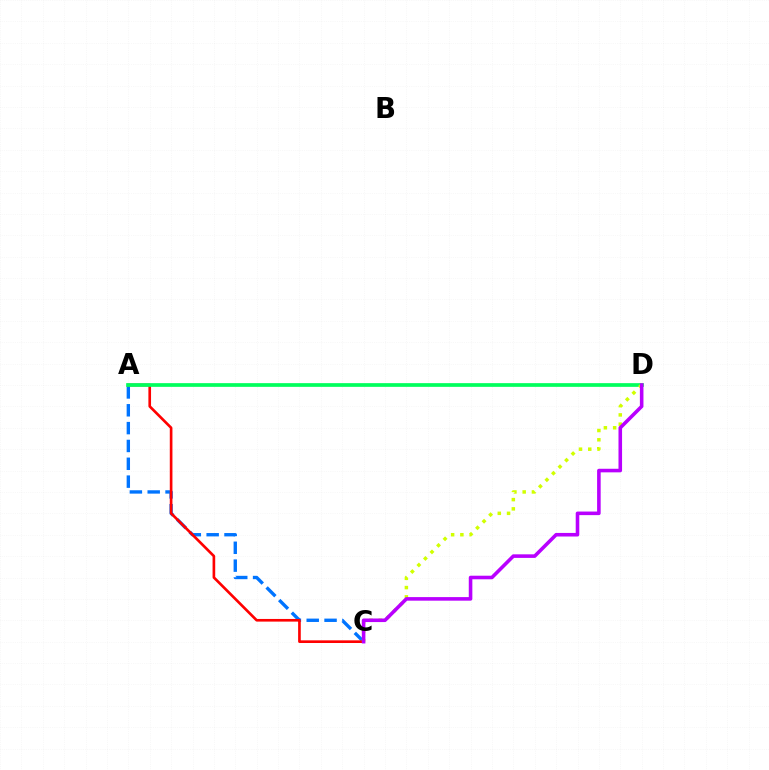{('A', 'C'): [{'color': '#0074ff', 'line_style': 'dashed', 'thickness': 2.42}, {'color': '#ff0000', 'line_style': 'solid', 'thickness': 1.91}], ('A', 'D'): [{'color': '#00ff5c', 'line_style': 'solid', 'thickness': 2.67}], ('C', 'D'): [{'color': '#d1ff00', 'line_style': 'dotted', 'thickness': 2.51}, {'color': '#b900ff', 'line_style': 'solid', 'thickness': 2.57}]}